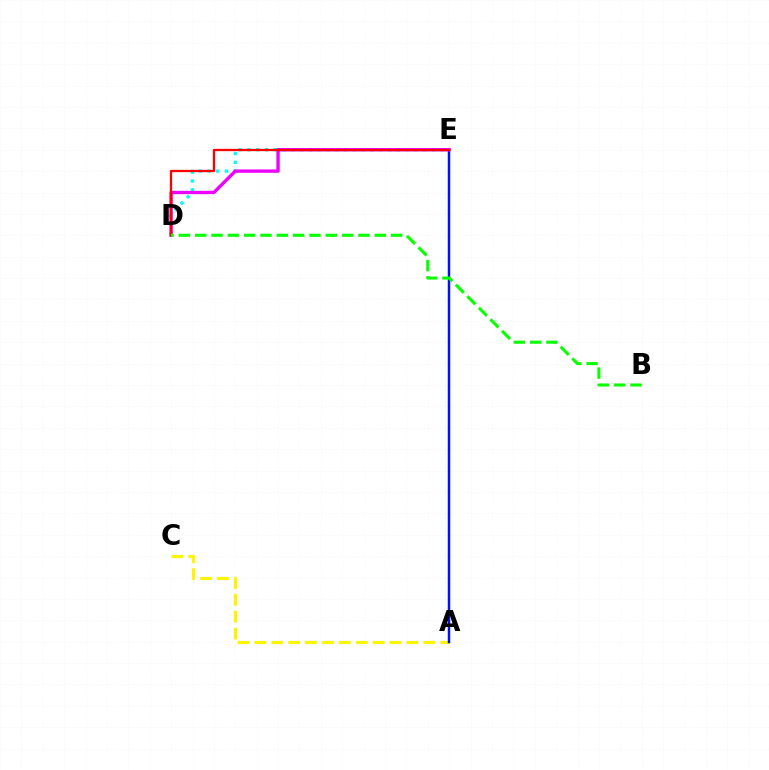{('D', 'E'): [{'color': '#00fff6', 'line_style': 'dotted', 'thickness': 2.39}, {'color': '#ee00ff', 'line_style': 'solid', 'thickness': 2.41}, {'color': '#ff0000', 'line_style': 'solid', 'thickness': 1.66}], ('A', 'C'): [{'color': '#fcf500', 'line_style': 'dashed', 'thickness': 2.3}], ('A', 'E'): [{'color': '#0010ff', 'line_style': 'solid', 'thickness': 1.79}], ('B', 'D'): [{'color': '#08ff00', 'line_style': 'dashed', 'thickness': 2.22}]}